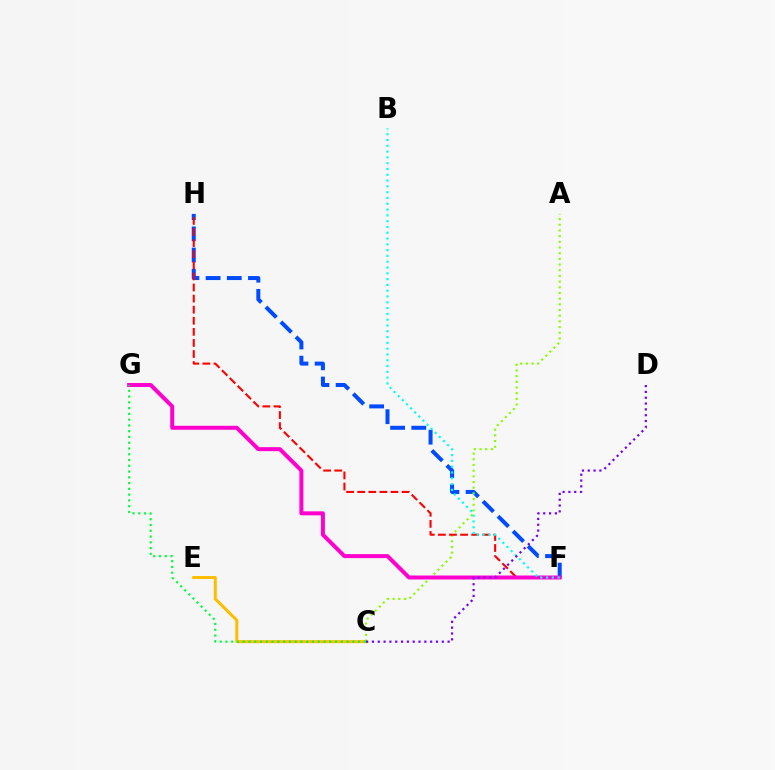{('C', 'E'): [{'color': '#ffbd00', 'line_style': 'solid', 'thickness': 2.17}], ('F', 'H'): [{'color': '#004bff', 'line_style': 'dashed', 'thickness': 2.88}, {'color': '#ff0000', 'line_style': 'dashed', 'thickness': 1.51}], ('A', 'C'): [{'color': '#84ff00', 'line_style': 'dotted', 'thickness': 1.54}], ('F', 'G'): [{'color': '#ff00cf', 'line_style': 'solid', 'thickness': 2.86}], ('C', 'G'): [{'color': '#00ff39', 'line_style': 'dotted', 'thickness': 1.57}], ('B', 'F'): [{'color': '#00fff6', 'line_style': 'dotted', 'thickness': 1.57}], ('C', 'D'): [{'color': '#7200ff', 'line_style': 'dotted', 'thickness': 1.58}]}